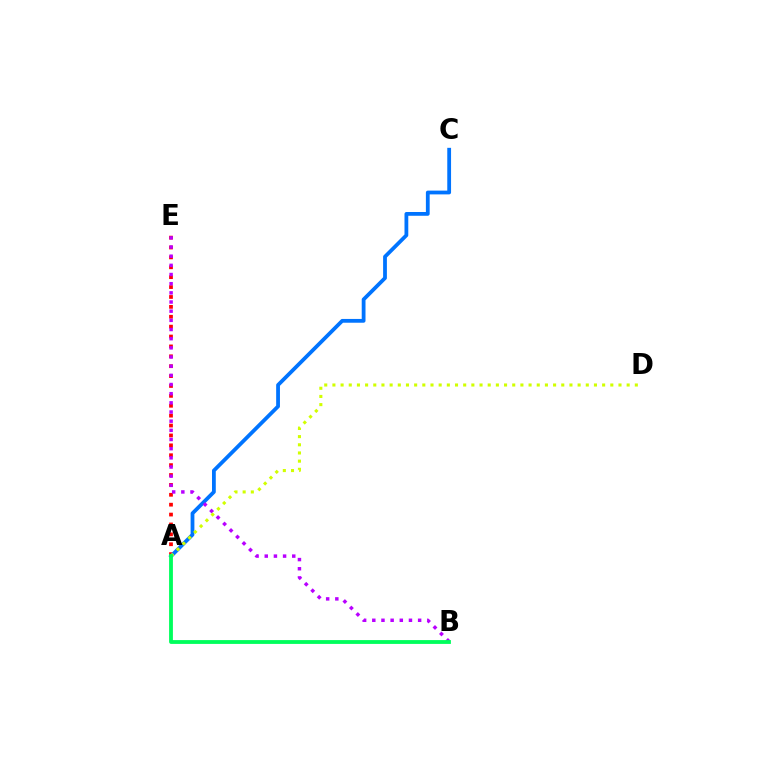{('A', 'E'): [{'color': '#ff0000', 'line_style': 'dotted', 'thickness': 2.69}], ('A', 'C'): [{'color': '#0074ff', 'line_style': 'solid', 'thickness': 2.72}], ('B', 'E'): [{'color': '#b900ff', 'line_style': 'dotted', 'thickness': 2.49}], ('A', 'D'): [{'color': '#d1ff00', 'line_style': 'dotted', 'thickness': 2.22}], ('A', 'B'): [{'color': '#00ff5c', 'line_style': 'solid', 'thickness': 2.75}]}